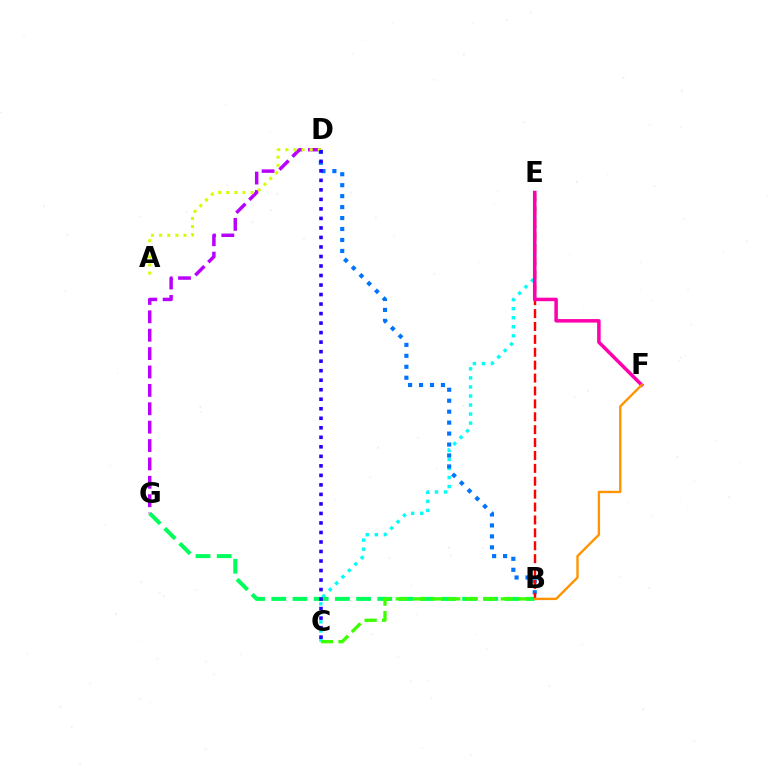{('D', 'G'): [{'color': '#b900ff', 'line_style': 'dashed', 'thickness': 2.5}], ('C', 'E'): [{'color': '#00fff6', 'line_style': 'dotted', 'thickness': 2.46}], ('B', 'G'): [{'color': '#00ff5c', 'line_style': 'dashed', 'thickness': 2.88}], ('B', 'D'): [{'color': '#0074ff', 'line_style': 'dotted', 'thickness': 2.98}], ('A', 'D'): [{'color': '#d1ff00', 'line_style': 'dotted', 'thickness': 2.21}], ('B', 'C'): [{'color': '#3dff00', 'line_style': 'dashed', 'thickness': 2.38}], ('C', 'D'): [{'color': '#2500ff', 'line_style': 'dotted', 'thickness': 2.59}], ('B', 'E'): [{'color': '#ff0000', 'line_style': 'dashed', 'thickness': 1.75}], ('E', 'F'): [{'color': '#ff00ac', 'line_style': 'solid', 'thickness': 2.53}], ('B', 'F'): [{'color': '#ff9400', 'line_style': 'solid', 'thickness': 1.71}]}